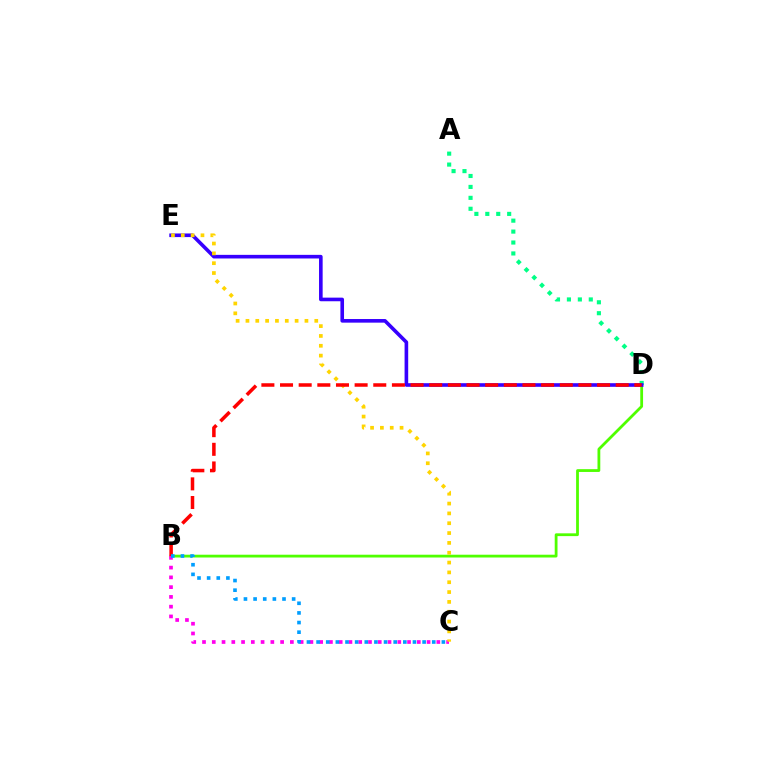{('B', 'D'): [{'color': '#4fff00', 'line_style': 'solid', 'thickness': 2.01}, {'color': '#ff0000', 'line_style': 'dashed', 'thickness': 2.53}], ('B', 'C'): [{'color': '#ff00ed', 'line_style': 'dotted', 'thickness': 2.65}, {'color': '#009eff', 'line_style': 'dotted', 'thickness': 2.62}], ('A', 'D'): [{'color': '#00ff86', 'line_style': 'dotted', 'thickness': 2.97}], ('D', 'E'): [{'color': '#3700ff', 'line_style': 'solid', 'thickness': 2.61}], ('C', 'E'): [{'color': '#ffd500', 'line_style': 'dotted', 'thickness': 2.67}]}